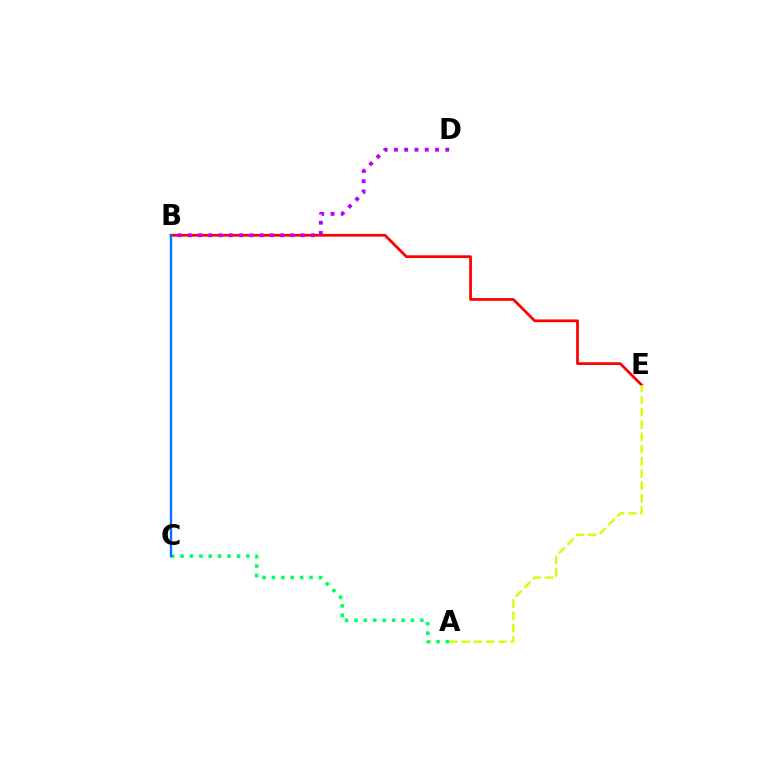{('A', 'C'): [{'color': '#00ff5c', 'line_style': 'dotted', 'thickness': 2.55}], ('B', 'E'): [{'color': '#ff0000', 'line_style': 'solid', 'thickness': 1.98}], ('B', 'D'): [{'color': '#b900ff', 'line_style': 'dotted', 'thickness': 2.79}], ('A', 'E'): [{'color': '#d1ff00', 'line_style': 'dashed', 'thickness': 1.67}], ('B', 'C'): [{'color': '#0074ff', 'line_style': 'solid', 'thickness': 1.72}]}